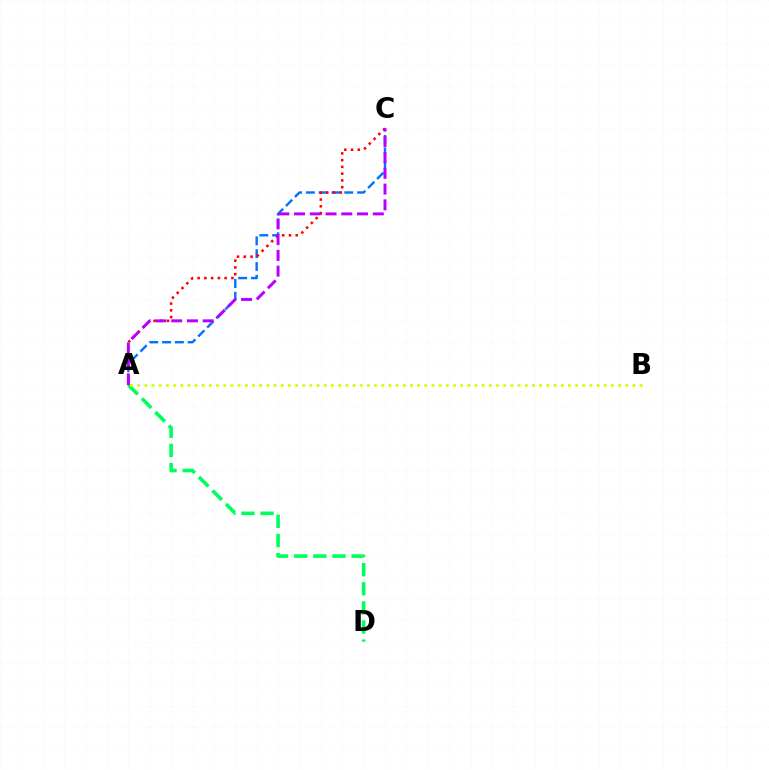{('A', 'D'): [{'color': '#00ff5c', 'line_style': 'dashed', 'thickness': 2.6}], ('A', 'C'): [{'color': '#0074ff', 'line_style': 'dashed', 'thickness': 1.74}, {'color': '#ff0000', 'line_style': 'dotted', 'thickness': 1.84}, {'color': '#b900ff', 'line_style': 'dashed', 'thickness': 2.14}], ('A', 'B'): [{'color': '#d1ff00', 'line_style': 'dotted', 'thickness': 1.95}]}